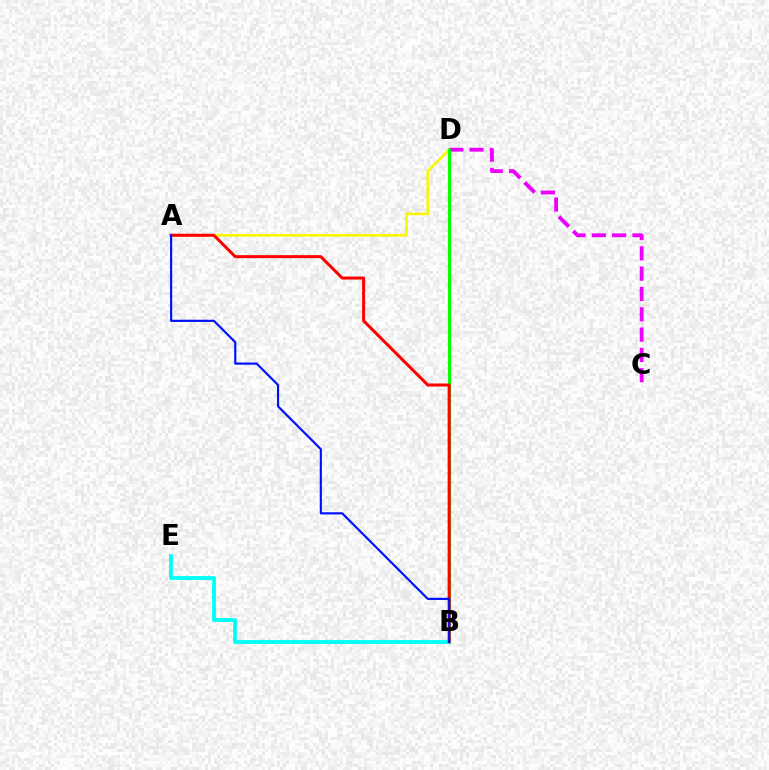{('A', 'D'): [{'color': '#fcf500', 'line_style': 'solid', 'thickness': 1.87}], ('C', 'D'): [{'color': '#ee00ff', 'line_style': 'dashed', 'thickness': 2.76}], ('B', 'D'): [{'color': '#08ff00', 'line_style': 'solid', 'thickness': 2.25}], ('B', 'E'): [{'color': '#00fff6', 'line_style': 'solid', 'thickness': 2.73}], ('A', 'B'): [{'color': '#ff0000', 'line_style': 'solid', 'thickness': 2.18}, {'color': '#0010ff', 'line_style': 'solid', 'thickness': 1.56}]}